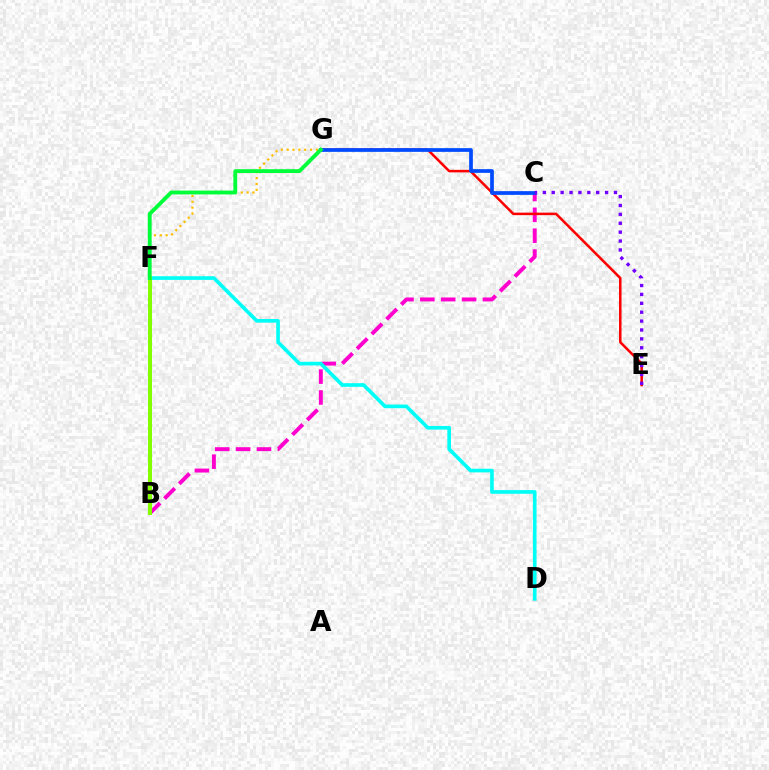{('F', 'G'): [{'color': '#ffbd00', 'line_style': 'dotted', 'thickness': 1.59}, {'color': '#00ff39', 'line_style': 'solid', 'thickness': 2.77}], ('B', 'C'): [{'color': '#ff00cf', 'line_style': 'dashed', 'thickness': 2.84}], ('E', 'G'): [{'color': '#ff0000', 'line_style': 'solid', 'thickness': 1.82}], ('D', 'F'): [{'color': '#00fff6', 'line_style': 'solid', 'thickness': 2.64}], ('B', 'F'): [{'color': '#84ff00', 'line_style': 'solid', 'thickness': 2.87}], ('C', 'G'): [{'color': '#004bff', 'line_style': 'solid', 'thickness': 2.68}], ('C', 'E'): [{'color': '#7200ff', 'line_style': 'dotted', 'thickness': 2.42}]}